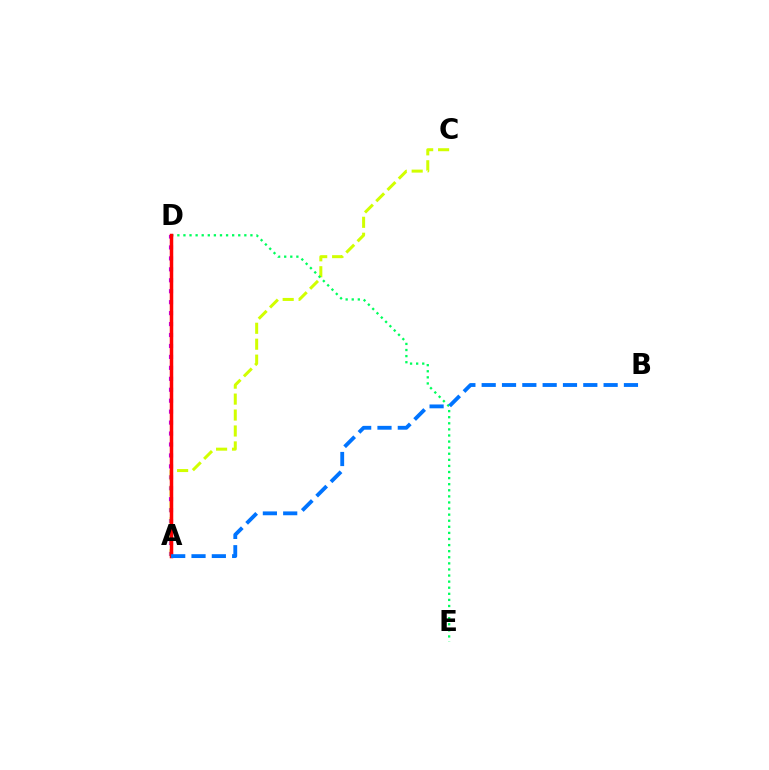{('A', 'D'): [{'color': '#b900ff', 'line_style': 'dotted', 'thickness': 2.97}, {'color': '#ff0000', 'line_style': 'solid', 'thickness': 2.52}], ('A', 'C'): [{'color': '#d1ff00', 'line_style': 'dashed', 'thickness': 2.17}], ('D', 'E'): [{'color': '#00ff5c', 'line_style': 'dotted', 'thickness': 1.65}], ('A', 'B'): [{'color': '#0074ff', 'line_style': 'dashed', 'thickness': 2.76}]}